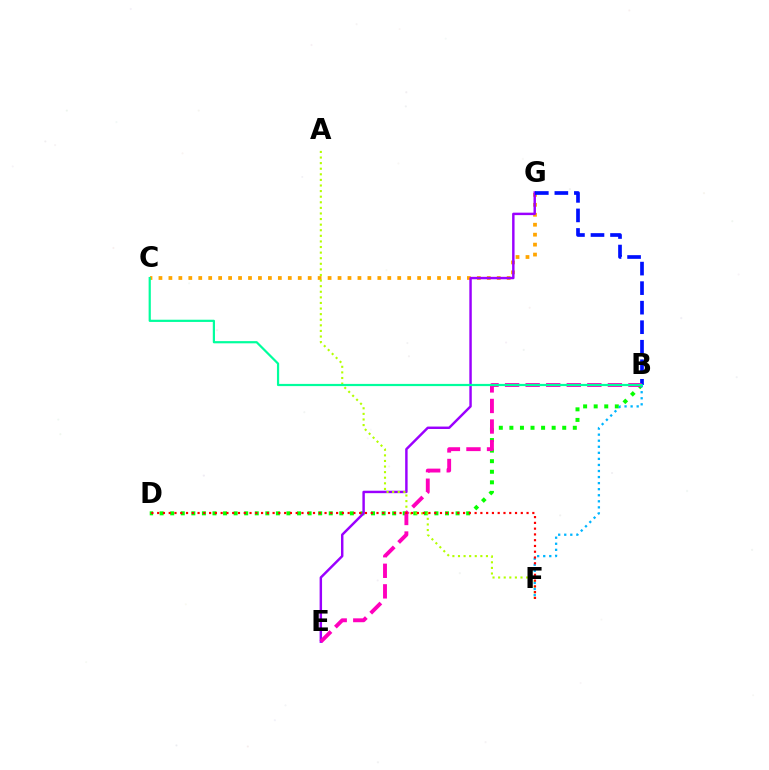{('C', 'G'): [{'color': '#ffa500', 'line_style': 'dotted', 'thickness': 2.7}], ('B', 'D'): [{'color': '#08ff00', 'line_style': 'dotted', 'thickness': 2.87}], ('E', 'G'): [{'color': '#9b00ff', 'line_style': 'solid', 'thickness': 1.76}], ('B', 'G'): [{'color': '#0010ff', 'line_style': 'dashed', 'thickness': 2.65}], ('A', 'F'): [{'color': '#b3ff00', 'line_style': 'dotted', 'thickness': 1.52}], ('B', 'E'): [{'color': '#ff00bd', 'line_style': 'dashed', 'thickness': 2.79}], ('B', 'F'): [{'color': '#00b5ff', 'line_style': 'dotted', 'thickness': 1.65}], ('D', 'F'): [{'color': '#ff0000', 'line_style': 'dotted', 'thickness': 1.57}], ('B', 'C'): [{'color': '#00ff9d', 'line_style': 'solid', 'thickness': 1.59}]}